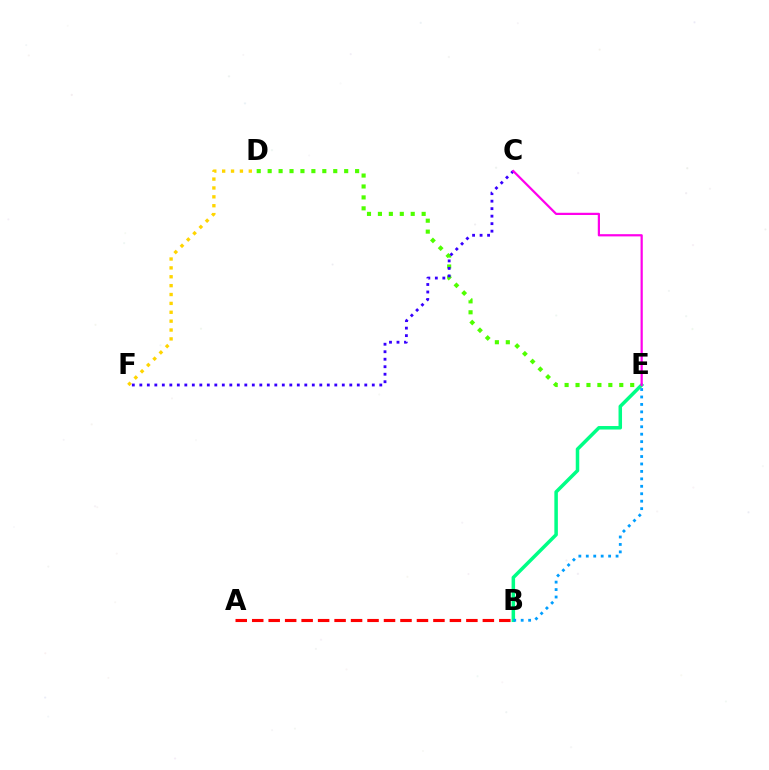{('A', 'B'): [{'color': '#ff0000', 'line_style': 'dashed', 'thickness': 2.24}], ('D', 'E'): [{'color': '#4fff00', 'line_style': 'dotted', 'thickness': 2.97}], ('D', 'F'): [{'color': '#ffd500', 'line_style': 'dotted', 'thickness': 2.41}], ('B', 'E'): [{'color': '#00ff86', 'line_style': 'solid', 'thickness': 2.53}, {'color': '#009eff', 'line_style': 'dotted', 'thickness': 2.02}], ('C', 'F'): [{'color': '#3700ff', 'line_style': 'dotted', 'thickness': 2.04}], ('C', 'E'): [{'color': '#ff00ed', 'line_style': 'solid', 'thickness': 1.6}]}